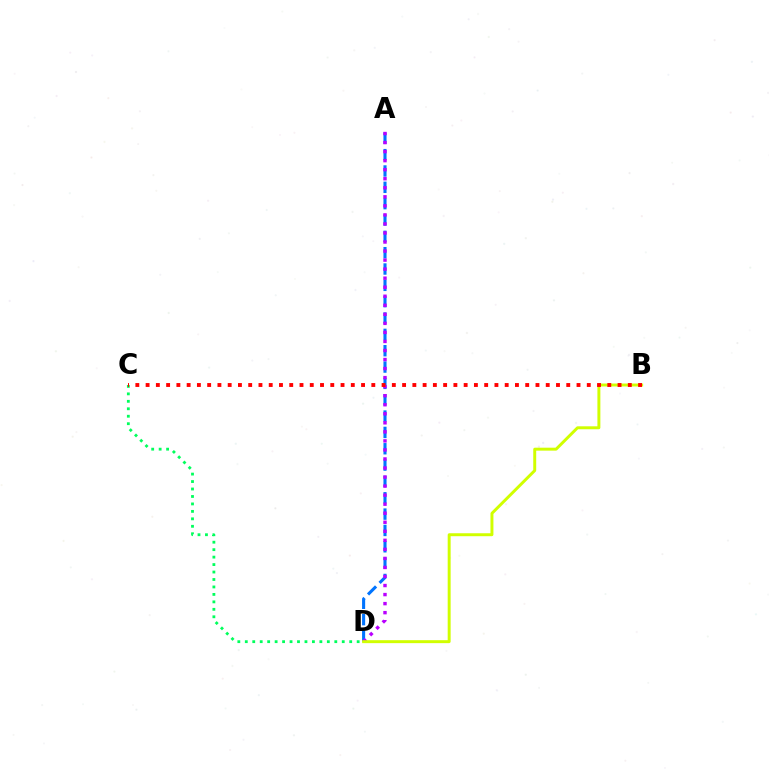{('C', 'D'): [{'color': '#00ff5c', 'line_style': 'dotted', 'thickness': 2.03}], ('A', 'D'): [{'color': '#0074ff', 'line_style': 'dashed', 'thickness': 2.22}, {'color': '#b900ff', 'line_style': 'dotted', 'thickness': 2.46}], ('B', 'D'): [{'color': '#d1ff00', 'line_style': 'solid', 'thickness': 2.13}], ('B', 'C'): [{'color': '#ff0000', 'line_style': 'dotted', 'thickness': 2.79}]}